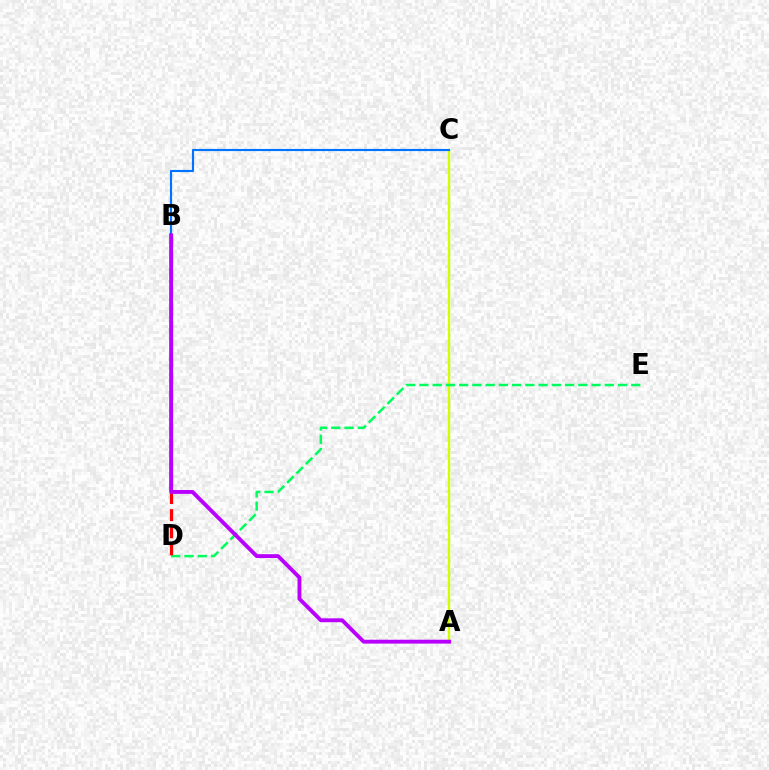{('A', 'C'): [{'color': '#d1ff00', 'line_style': 'solid', 'thickness': 1.75}], ('D', 'E'): [{'color': '#00ff5c', 'line_style': 'dashed', 'thickness': 1.8}], ('B', 'D'): [{'color': '#ff0000', 'line_style': 'dashed', 'thickness': 2.32}], ('B', 'C'): [{'color': '#0074ff', 'line_style': 'solid', 'thickness': 1.55}], ('A', 'B'): [{'color': '#b900ff', 'line_style': 'solid', 'thickness': 2.79}]}